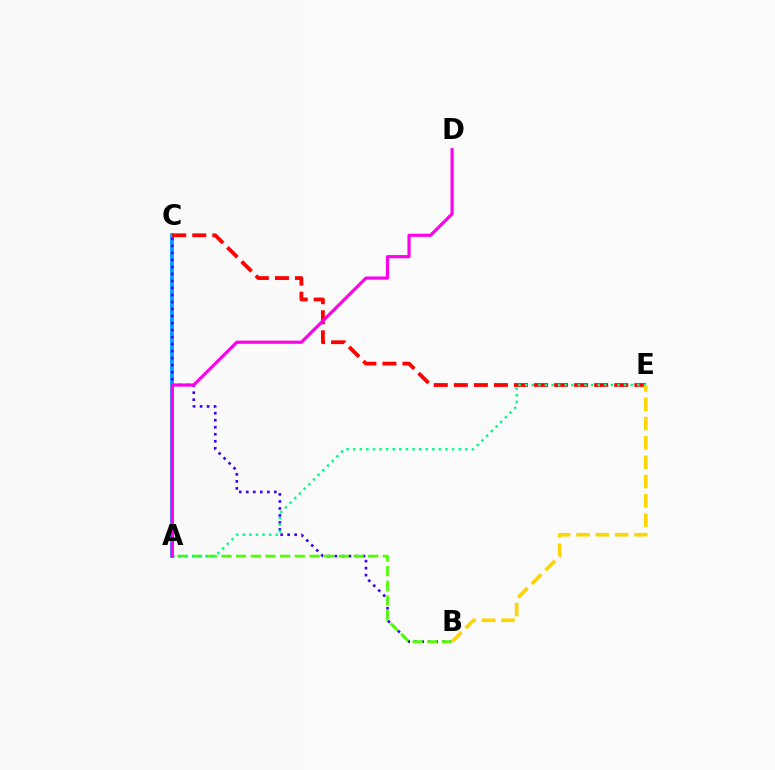{('A', 'C'): [{'color': '#009eff', 'line_style': 'solid', 'thickness': 2.72}], ('C', 'E'): [{'color': '#ff0000', 'line_style': 'dashed', 'thickness': 2.72}], ('B', 'C'): [{'color': '#3700ff', 'line_style': 'dotted', 'thickness': 1.9}], ('A', 'B'): [{'color': '#4fff00', 'line_style': 'dashed', 'thickness': 1.99}], ('A', 'E'): [{'color': '#00ff86', 'line_style': 'dotted', 'thickness': 1.79}], ('A', 'D'): [{'color': '#ff00ed', 'line_style': 'solid', 'thickness': 2.28}], ('B', 'E'): [{'color': '#ffd500', 'line_style': 'dashed', 'thickness': 2.63}]}